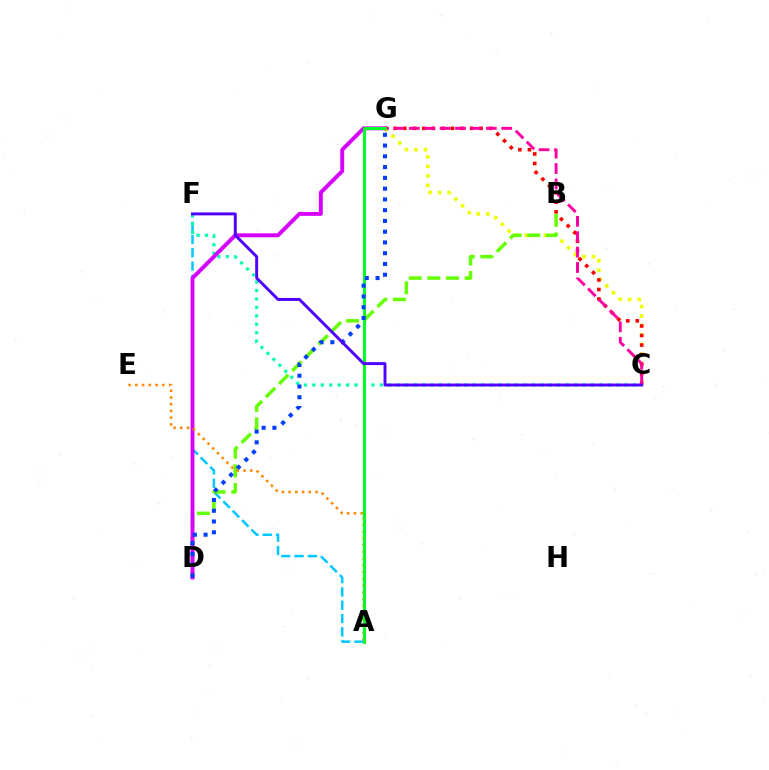{('A', 'F'): [{'color': '#00c7ff', 'line_style': 'dashed', 'thickness': 1.81}], ('C', 'G'): [{'color': '#eeff00', 'line_style': 'dotted', 'thickness': 2.58}, {'color': '#ff0000', 'line_style': 'dotted', 'thickness': 2.59}, {'color': '#ff00a0', 'line_style': 'dashed', 'thickness': 2.09}], ('B', 'D'): [{'color': '#66ff00', 'line_style': 'dashed', 'thickness': 2.53}], ('C', 'F'): [{'color': '#00ffaf', 'line_style': 'dotted', 'thickness': 2.29}, {'color': '#4f00ff', 'line_style': 'solid', 'thickness': 2.11}], ('D', 'G'): [{'color': '#d600ff', 'line_style': 'solid', 'thickness': 2.82}, {'color': '#003fff', 'line_style': 'dotted', 'thickness': 2.92}], ('A', 'E'): [{'color': '#ff8800', 'line_style': 'dotted', 'thickness': 1.83}], ('A', 'G'): [{'color': '#00ff27', 'line_style': 'solid', 'thickness': 2.15}]}